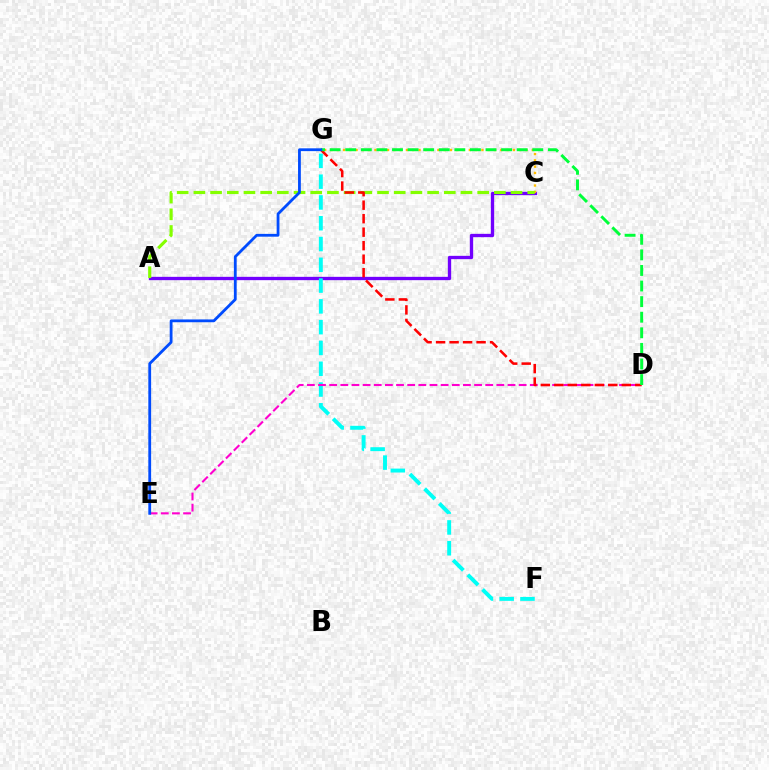{('A', 'C'): [{'color': '#7200ff', 'line_style': 'solid', 'thickness': 2.39}, {'color': '#84ff00', 'line_style': 'dashed', 'thickness': 2.27}], ('F', 'G'): [{'color': '#00fff6', 'line_style': 'dashed', 'thickness': 2.82}], ('D', 'E'): [{'color': '#ff00cf', 'line_style': 'dashed', 'thickness': 1.51}], ('C', 'G'): [{'color': '#ffbd00', 'line_style': 'dotted', 'thickness': 1.71}], ('D', 'G'): [{'color': '#ff0000', 'line_style': 'dashed', 'thickness': 1.83}, {'color': '#00ff39', 'line_style': 'dashed', 'thickness': 2.12}], ('E', 'G'): [{'color': '#004bff', 'line_style': 'solid', 'thickness': 2.02}]}